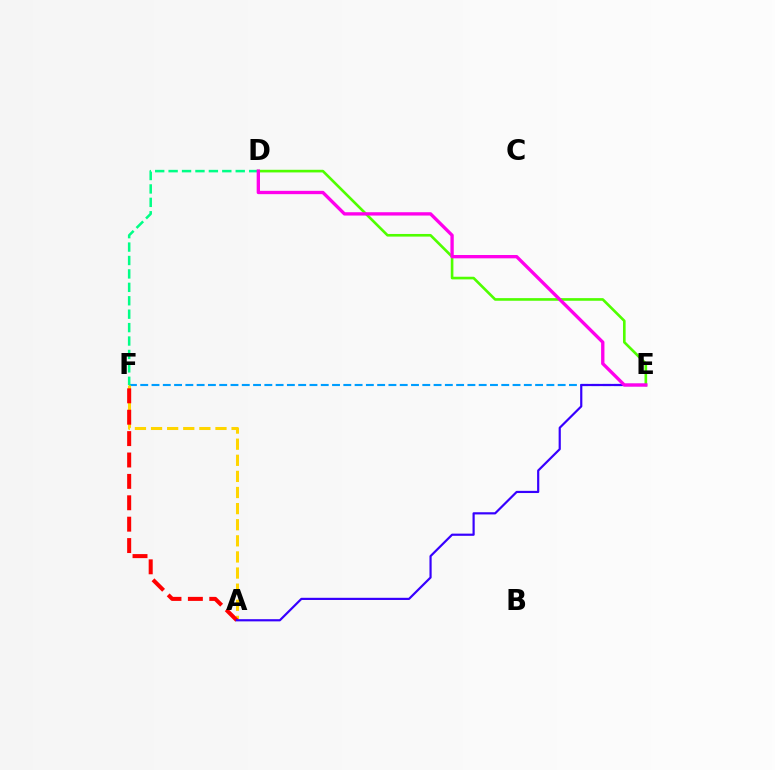{('E', 'F'): [{'color': '#009eff', 'line_style': 'dashed', 'thickness': 1.53}], ('D', 'F'): [{'color': '#00ff86', 'line_style': 'dashed', 'thickness': 1.82}], ('A', 'F'): [{'color': '#ffd500', 'line_style': 'dashed', 'thickness': 2.19}, {'color': '#ff0000', 'line_style': 'dashed', 'thickness': 2.91}], ('D', 'E'): [{'color': '#4fff00', 'line_style': 'solid', 'thickness': 1.9}, {'color': '#ff00ed', 'line_style': 'solid', 'thickness': 2.4}], ('A', 'E'): [{'color': '#3700ff', 'line_style': 'solid', 'thickness': 1.57}]}